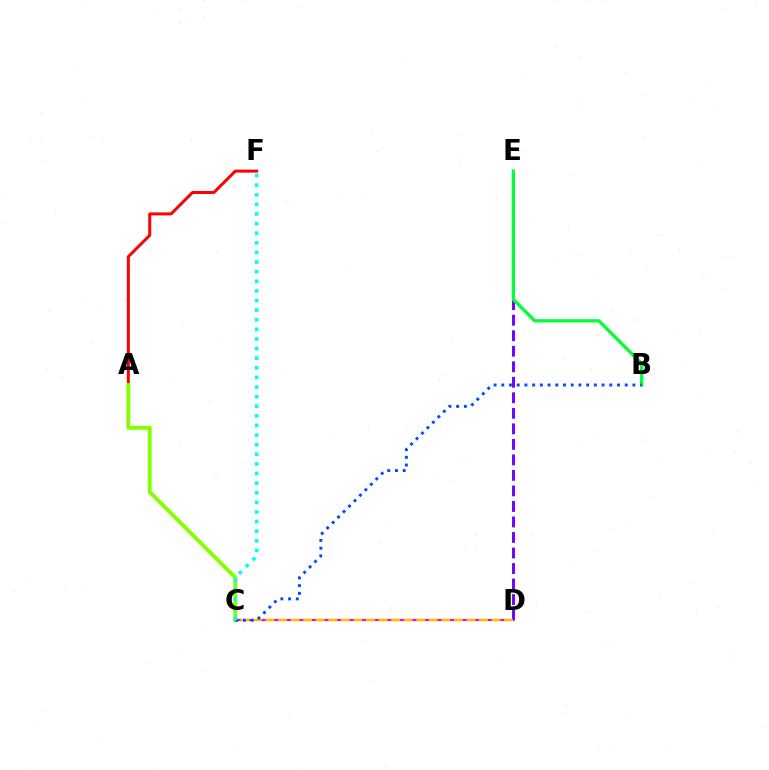{('C', 'D'): [{'color': '#ff00cf', 'line_style': 'solid', 'thickness': 1.52}, {'color': '#ffbd00', 'line_style': 'dashed', 'thickness': 1.71}], ('D', 'E'): [{'color': '#7200ff', 'line_style': 'dashed', 'thickness': 2.11}], ('A', 'F'): [{'color': '#ff0000', 'line_style': 'solid', 'thickness': 2.15}], ('B', 'E'): [{'color': '#00ff39', 'line_style': 'solid', 'thickness': 2.36}], ('A', 'C'): [{'color': '#84ff00', 'line_style': 'solid', 'thickness': 2.79}], ('B', 'C'): [{'color': '#004bff', 'line_style': 'dotted', 'thickness': 2.1}], ('C', 'F'): [{'color': '#00fff6', 'line_style': 'dotted', 'thickness': 2.61}]}